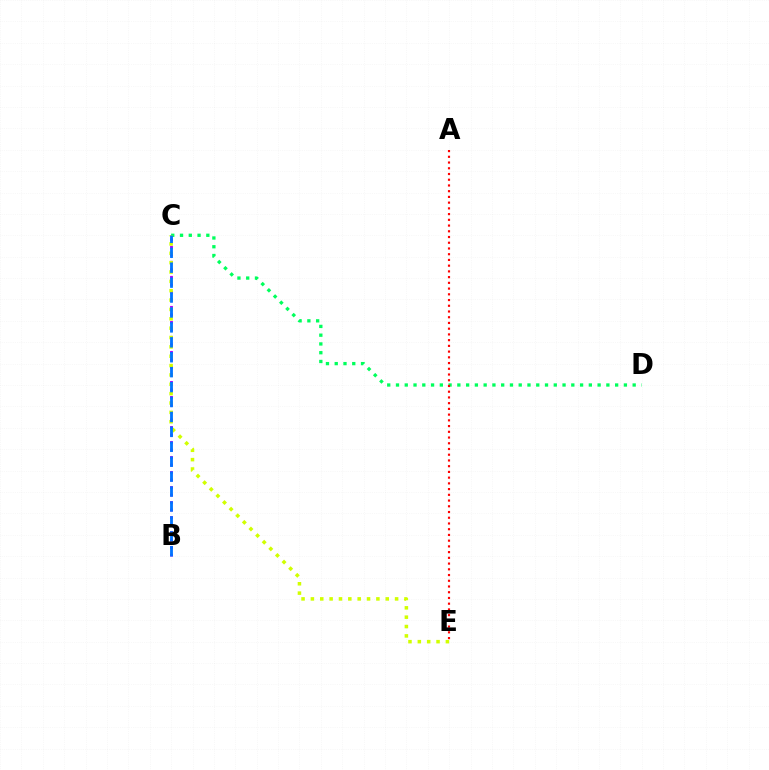{('B', 'C'): [{'color': '#b900ff', 'line_style': 'dotted', 'thickness': 2.04}, {'color': '#0074ff', 'line_style': 'dashed', 'thickness': 2.03}], ('C', 'D'): [{'color': '#00ff5c', 'line_style': 'dotted', 'thickness': 2.38}], ('C', 'E'): [{'color': '#d1ff00', 'line_style': 'dotted', 'thickness': 2.54}], ('A', 'E'): [{'color': '#ff0000', 'line_style': 'dotted', 'thickness': 1.56}]}